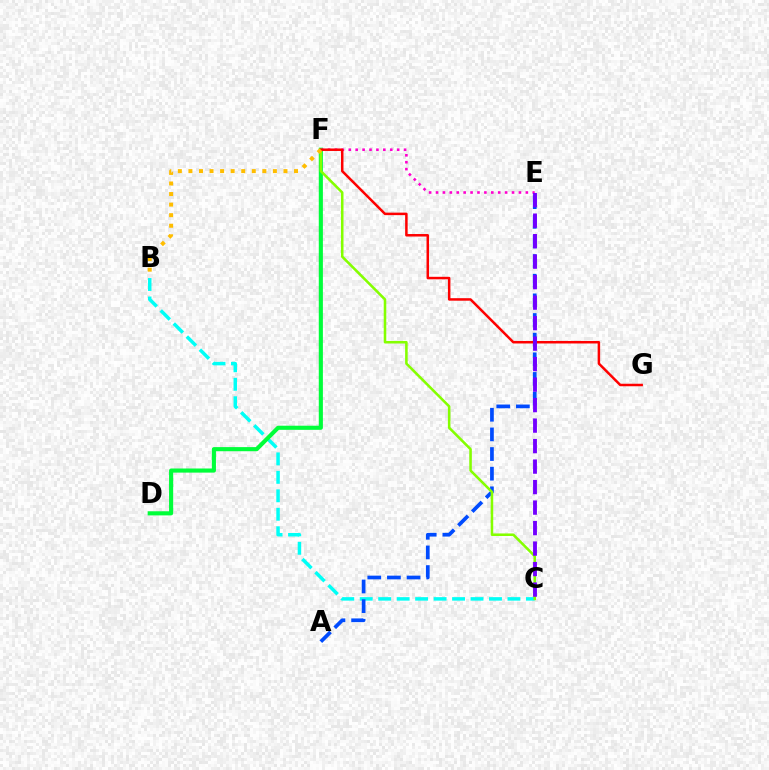{('B', 'C'): [{'color': '#00fff6', 'line_style': 'dashed', 'thickness': 2.51}], ('A', 'E'): [{'color': '#004bff', 'line_style': 'dashed', 'thickness': 2.67}], ('D', 'F'): [{'color': '#00ff39', 'line_style': 'solid', 'thickness': 2.97}], ('E', 'F'): [{'color': '#ff00cf', 'line_style': 'dotted', 'thickness': 1.88}], ('C', 'F'): [{'color': '#84ff00', 'line_style': 'solid', 'thickness': 1.84}], ('F', 'G'): [{'color': '#ff0000', 'line_style': 'solid', 'thickness': 1.8}], ('C', 'E'): [{'color': '#7200ff', 'line_style': 'dashed', 'thickness': 2.78}], ('B', 'F'): [{'color': '#ffbd00', 'line_style': 'dotted', 'thickness': 2.87}]}